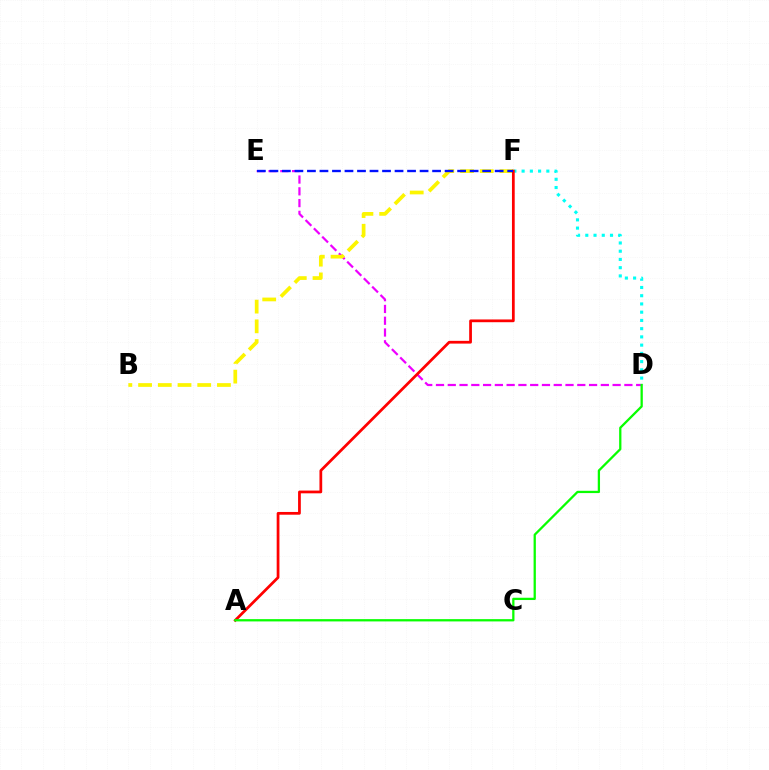{('D', 'E'): [{'color': '#ee00ff', 'line_style': 'dashed', 'thickness': 1.6}], ('D', 'F'): [{'color': '#00fff6', 'line_style': 'dotted', 'thickness': 2.24}], ('B', 'F'): [{'color': '#fcf500', 'line_style': 'dashed', 'thickness': 2.68}], ('A', 'F'): [{'color': '#ff0000', 'line_style': 'solid', 'thickness': 1.98}], ('A', 'D'): [{'color': '#08ff00', 'line_style': 'solid', 'thickness': 1.64}], ('E', 'F'): [{'color': '#0010ff', 'line_style': 'dashed', 'thickness': 1.7}]}